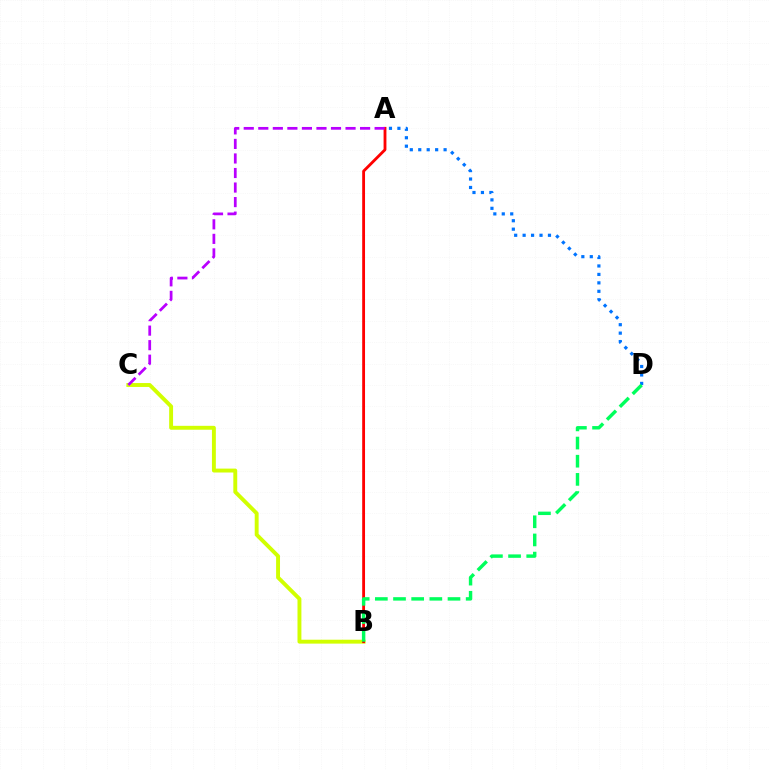{('B', 'C'): [{'color': '#d1ff00', 'line_style': 'solid', 'thickness': 2.81}], ('A', 'D'): [{'color': '#0074ff', 'line_style': 'dotted', 'thickness': 2.3}], ('A', 'B'): [{'color': '#ff0000', 'line_style': 'solid', 'thickness': 2.04}], ('A', 'C'): [{'color': '#b900ff', 'line_style': 'dashed', 'thickness': 1.98}], ('B', 'D'): [{'color': '#00ff5c', 'line_style': 'dashed', 'thickness': 2.47}]}